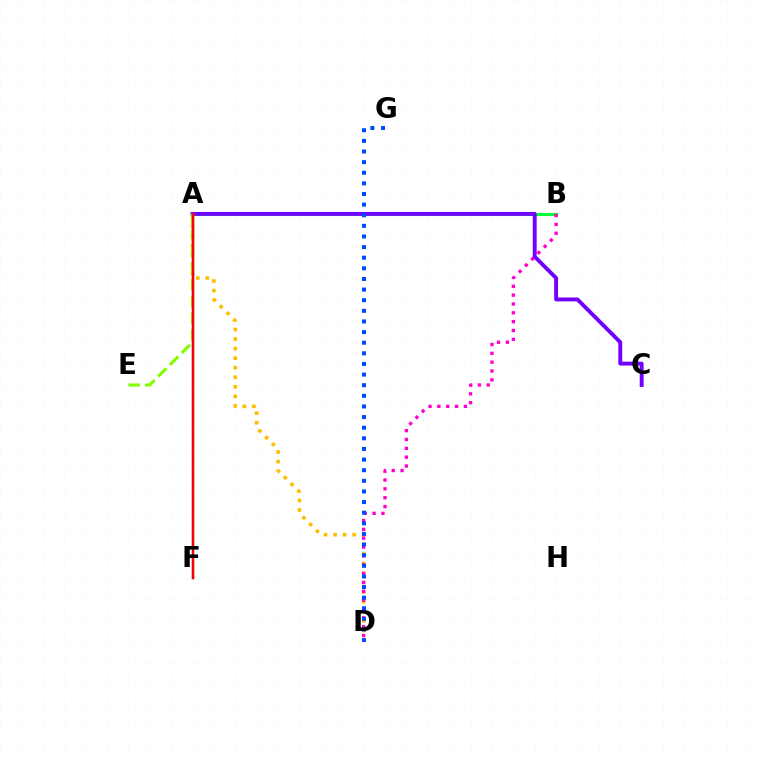{('A', 'B'): [{'color': '#00ff39', 'line_style': 'solid', 'thickness': 2.23}], ('A', 'D'): [{'color': '#ffbd00', 'line_style': 'dotted', 'thickness': 2.59}], ('B', 'D'): [{'color': '#ff00cf', 'line_style': 'dotted', 'thickness': 2.4}], ('A', 'C'): [{'color': '#7200ff', 'line_style': 'solid', 'thickness': 2.81}], ('A', 'F'): [{'color': '#00fff6', 'line_style': 'solid', 'thickness': 1.71}, {'color': '#ff0000', 'line_style': 'solid', 'thickness': 1.8}], ('A', 'E'): [{'color': '#84ff00', 'line_style': 'dashed', 'thickness': 2.26}], ('D', 'G'): [{'color': '#004bff', 'line_style': 'dotted', 'thickness': 2.89}]}